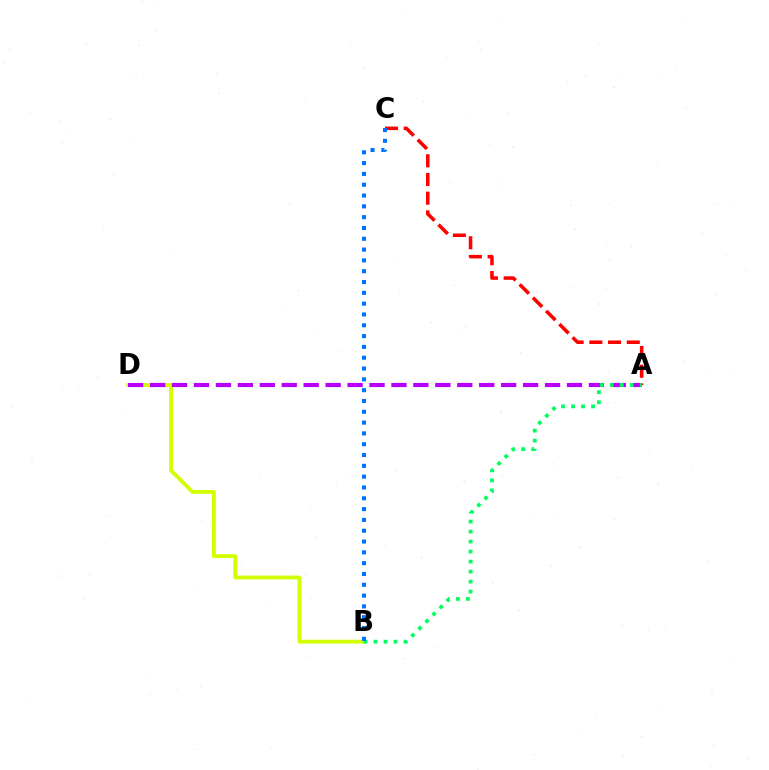{('B', 'D'): [{'color': '#d1ff00', 'line_style': 'solid', 'thickness': 2.75}], ('A', 'C'): [{'color': '#ff0000', 'line_style': 'dashed', 'thickness': 2.54}], ('A', 'D'): [{'color': '#b900ff', 'line_style': 'dashed', 'thickness': 2.98}], ('A', 'B'): [{'color': '#00ff5c', 'line_style': 'dotted', 'thickness': 2.72}], ('B', 'C'): [{'color': '#0074ff', 'line_style': 'dotted', 'thickness': 2.94}]}